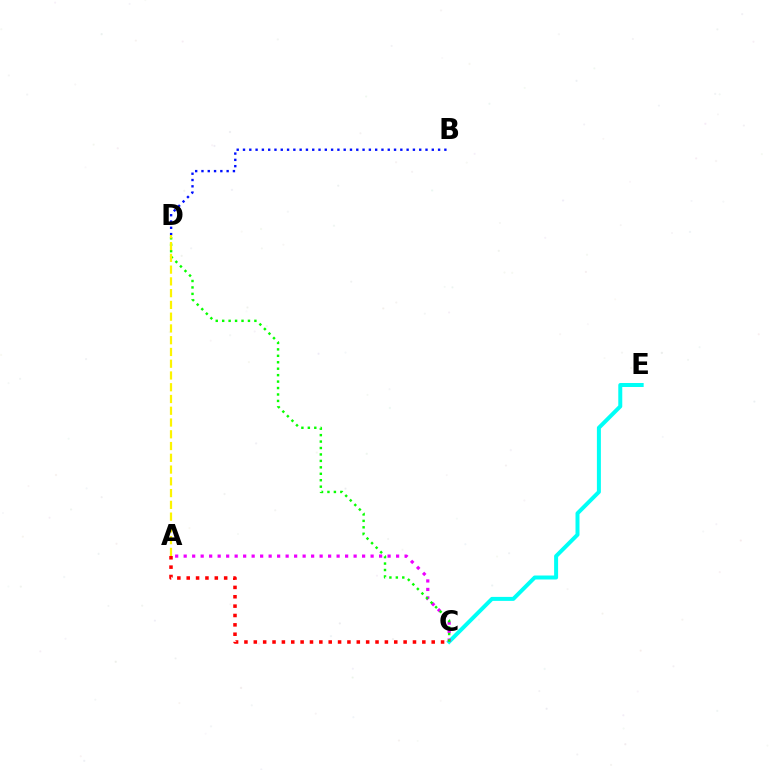{('B', 'D'): [{'color': '#0010ff', 'line_style': 'dotted', 'thickness': 1.71}], ('C', 'E'): [{'color': '#00fff6', 'line_style': 'solid', 'thickness': 2.87}], ('A', 'C'): [{'color': '#ee00ff', 'line_style': 'dotted', 'thickness': 2.31}, {'color': '#ff0000', 'line_style': 'dotted', 'thickness': 2.54}], ('C', 'D'): [{'color': '#08ff00', 'line_style': 'dotted', 'thickness': 1.75}], ('A', 'D'): [{'color': '#fcf500', 'line_style': 'dashed', 'thickness': 1.6}]}